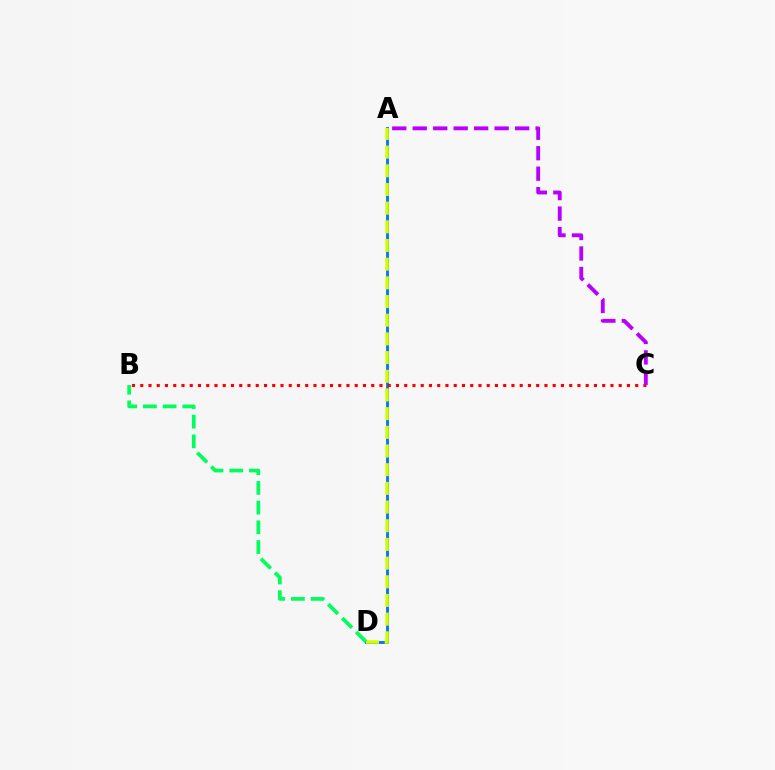{('A', 'D'): [{'color': '#0074ff', 'line_style': 'solid', 'thickness': 2.05}, {'color': '#d1ff00', 'line_style': 'dashed', 'thickness': 2.54}], ('B', 'C'): [{'color': '#ff0000', 'line_style': 'dotted', 'thickness': 2.24}], ('B', 'D'): [{'color': '#00ff5c', 'line_style': 'dashed', 'thickness': 2.68}], ('A', 'C'): [{'color': '#b900ff', 'line_style': 'dashed', 'thickness': 2.78}]}